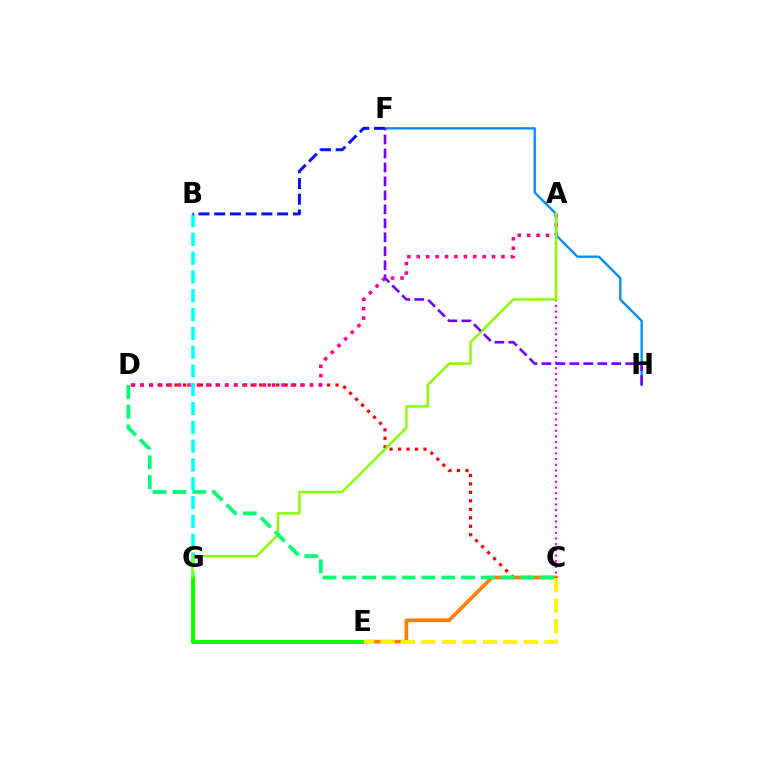{('C', 'D'): [{'color': '#ff0000', 'line_style': 'dotted', 'thickness': 2.3}, {'color': '#00ff74', 'line_style': 'dashed', 'thickness': 2.69}], ('A', 'D'): [{'color': '#ff0094', 'line_style': 'dotted', 'thickness': 2.56}], ('C', 'E'): [{'color': '#ff7c00', 'line_style': 'solid', 'thickness': 2.63}, {'color': '#fcf500', 'line_style': 'dashed', 'thickness': 2.78}], ('B', 'G'): [{'color': '#00fff6', 'line_style': 'dashed', 'thickness': 2.55}], ('A', 'C'): [{'color': '#ee00ff', 'line_style': 'dotted', 'thickness': 1.54}], ('E', 'G'): [{'color': '#08ff00', 'line_style': 'solid', 'thickness': 2.83}], ('F', 'H'): [{'color': '#008cff', 'line_style': 'solid', 'thickness': 1.66}, {'color': '#7200ff', 'line_style': 'dashed', 'thickness': 1.9}], ('A', 'G'): [{'color': '#84ff00', 'line_style': 'solid', 'thickness': 1.76}], ('B', 'F'): [{'color': '#0010ff', 'line_style': 'dashed', 'thickness': 2.14}]}